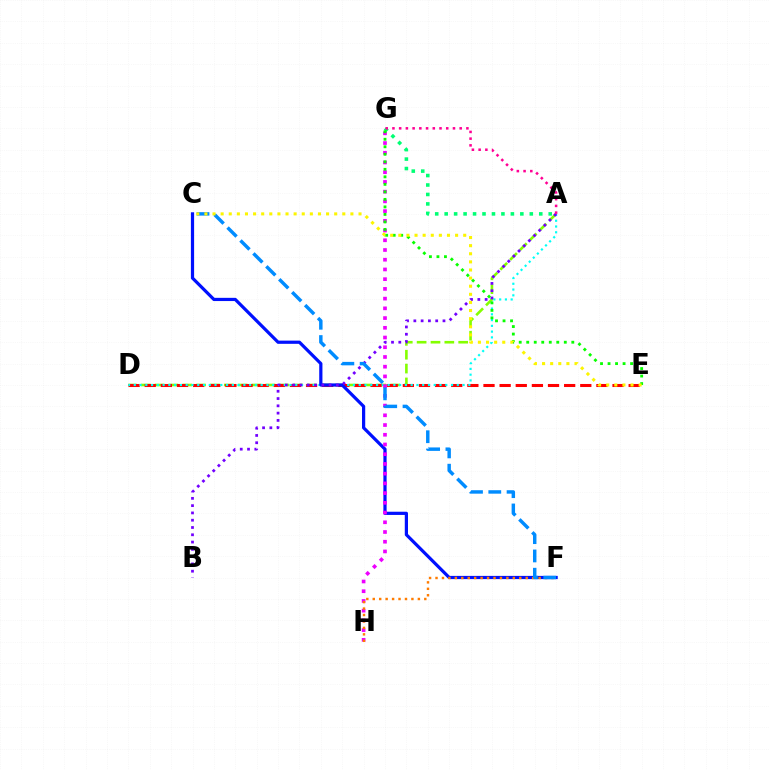{('A', 'D'): [{'color': '#84ff00', 'line_style': 'dashed', 'thickness': 1.88}, {'color': '#00fff6', 'line_style': 'dotted', 'thickness': 1.57}], ('D', 'E'): [{'color': '#ff0000', 'line_style': 'dashed', 'thickness': 2.19}], ('C', 'F'): [{'color': '#0010ff', 'line_style': 'solid', 'thickness': 2.31}, {'color': '#008cff', 'line_style': 'dashed', 'thickness': 2.48}], ('G', 'H'): [{'color': '#ee00ff', 'line_style': 'dotted', 'thickness': 2.64}], ('A', 'G'): [{'color': '#00ff74', 'line_style': 'dotted', 'thickness': 2.57}, {'color': '#ff0094', 'line_style': 'dotted', 'thickness': 1.83}], ('A', 'B'): [{'color': '#7200ff', 'line_style': 'dotted', 'thickness': 1.98}], ('F', 'H'): [{'color': '#ff7c00', 'line_style': 'dotted', 'thickness': 1.75}], ('E', 'G'): [{'color': '#08ff00', 'line_style': 'dotted', 'thickness': 2.04}], ('C', 'E'): [{'color': '#fcf500', 'line_style': 'dotted', 'thickness': 2.2}]}